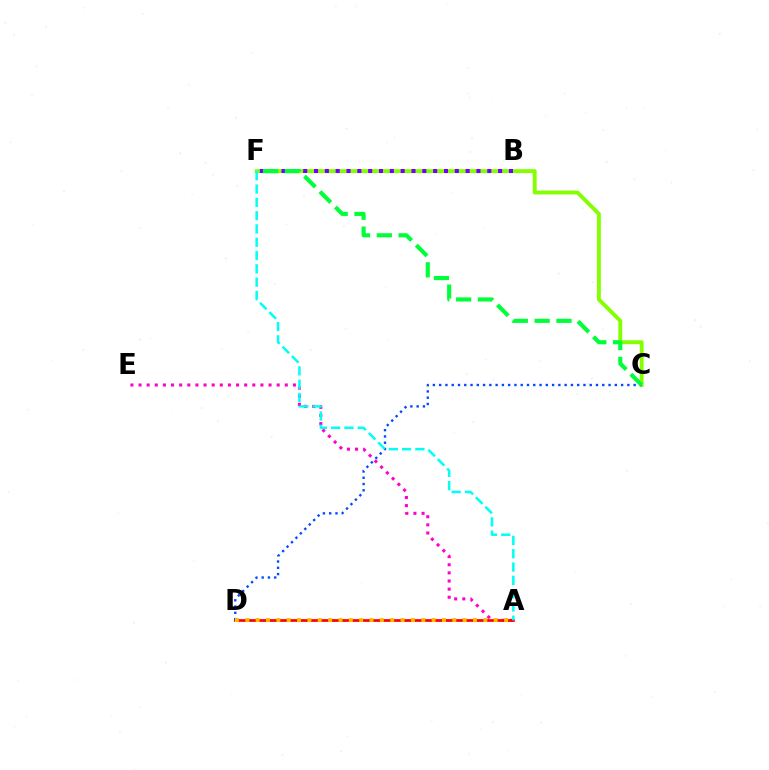{('A', 'E'): [{'color': '#ff00cf', 'line_style': 'dotted', 'thickness': 2.21}], ('A', 'D'): [{'color': '#ff0000', 'line_style': 'solid', 'thickness': 1.96}, {'color': '#ffbd00', 'line_style': 'dotted', 'thickness': 2.81}], ('C', 'F'): [{'color': '#84ff00', 'line_style': 'solid', 'thickness': 2.79}, {'color': '#00ff39', 'line_style': 'dashed', 'thickness': 2.97}], ('B', 'F'): [{'color': '#7200ff', 'line_style': 'dotted', 'thickness': 2.94}], ('C', 'D'): [{'color': '#004bff', 'line_style': 'dotted', 'thickness': 1.7}], ('A', 'F'): [{'color': '#00fff6', 'line_style': 'dashed', 'thickness': 1.81}]}